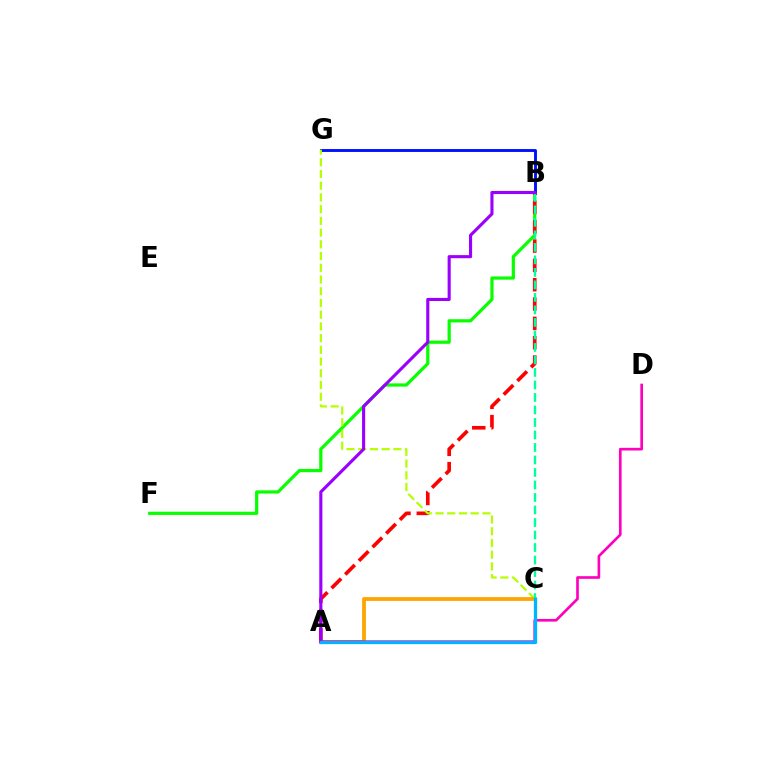{('B', 'F'): [{'color': '#08ff00', 'line_style': 'solid', 'thickness': 2.31}], ('B', 'G'): [{'color': '#0010ff', 'line_style': 'solid', 'thickness': 2.08}], ('A', 'B'): [{'color': '#ff0000', 'line_style': 'dashed', 'thickness': 2.63}, {'color': '#9b00ff', 'line_style': 'solid', 'thickness': 2.23}], ('C', 'G'): [{'color': '#b3ff00', 'line_style': 'dashed', 'thickness': 1.59}], ('A', 'C'): [{'color': '#ffa500', 'line_style': 'solid', 'thickness': 2.74}, {'color': '#00b5ff', 'line_style': 'solid', 'thickness': 2.36}], ('A', 'D'): [{'color': '#ff00bd', 'line_style': 'solid', 'thickness': 1.92}], ('B', 'C'): [{'color': '#00ff9d', 'line_style': 'dashed', 'thickness': 1.7}]}